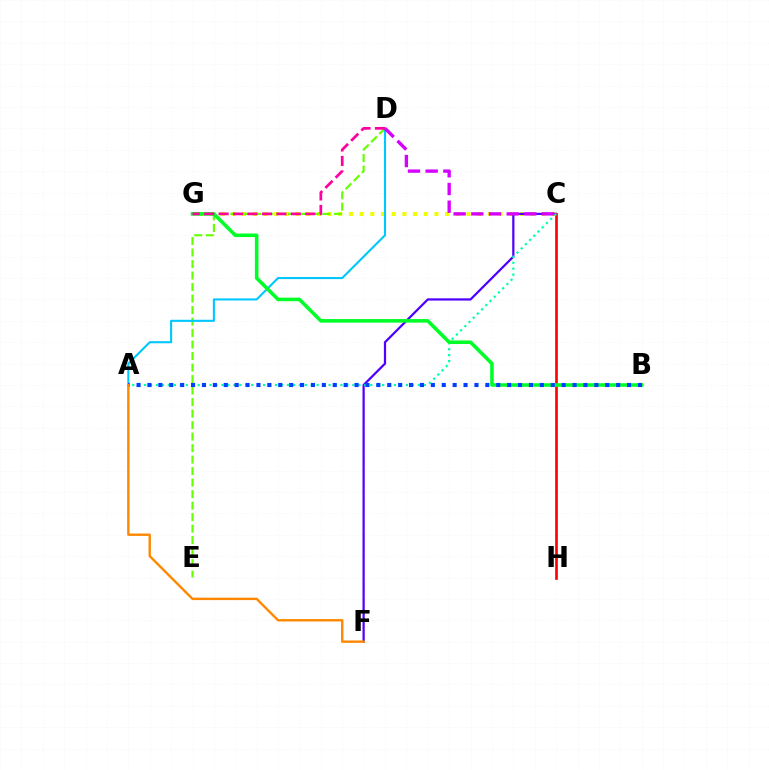{('C', 'G'): [{'color': '#eeff00', 'line_style': 'dotted', 'thickness': 2.9}], ('C', 'F'): [{'color': '#4f00ff', 'line_style': 'solid', 'thickness': 1.61}], ('C', 'H'): [{'color': '#ff0000', 'line_style': 'solid', 'thickness': 1.91}], ('A', 'C'): [{'color': '#00ffaf', 'line_style': 'dotted', 'thickness': 1.62}], ('D', 'E'): [{'color': '#66ff00', 'line_style': 'dashed', 'thickness': 1.56}], ('A', 'D'): [{'color': '#00c7ff', 'line_style': 'solid', 'thickness': 1.51}], ('B', 'G'): [{'color': '#00ff27', 'line_style': 'solid', 'thickness': 2.57}], ('C', 'D'): [{'color': '#d600ff', 'line_style': 'dashed', 'thickness': 2.4}], ('D', 'G'): [{'color': '#ff00a0', 'line_style': 'dashed', 'thickness': 1.96}], ('A', 'B'): [{'color': '#003fff', 'line_style': 'dotted', 'thickness': 2.96}], ('A', 'F'): [{'color': '#ff8800', 'line_style': 'solid', 'thickness': 1.72}]}